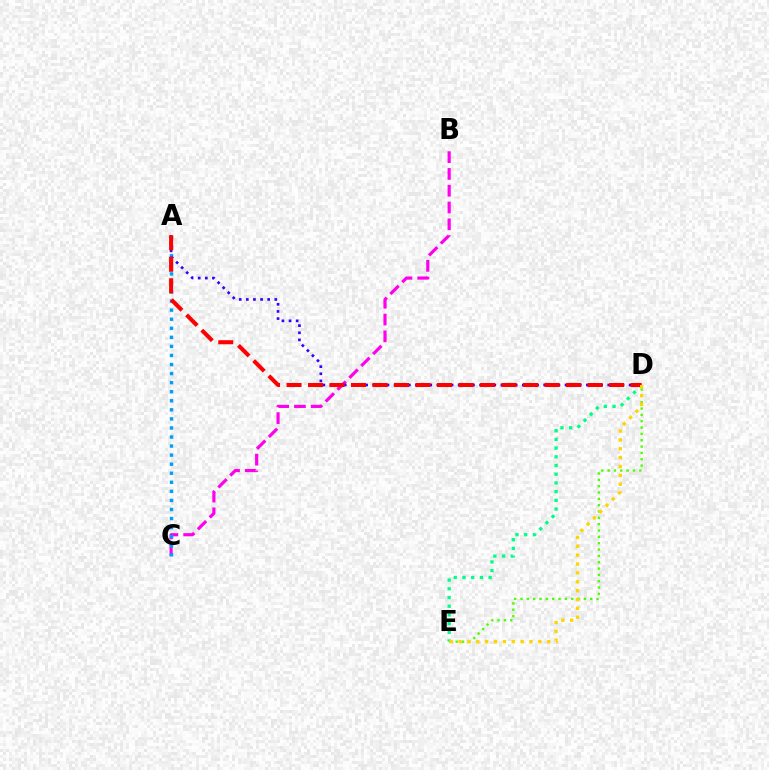{('B', 'C'): [{'color': '#ff00ed', 'line_style': 'dashed', 'thickness': 2.28}], ('A', 'C'): [{'color': '#009eff', 'line_style': 'dotted', 'thickness': 2.46}], ('A', 'D'): [{'color': '#3700ff', 'line_style': 'dotted', 'thickness': 1.94}, {'color': '#ff0000', 'line_style': 'dashed', 'thickness': 2.92}], ('D', 'E'): [{'color': '#00ff86', 'line_style': 'dotted', 'thickness': 2.37}, {'color': '#4fff00', 'line_style': 'dotted', 'thickness': 1.72}, {'color': '#ffd500', 'line_style': 'dotted', 'thickness': 2.41}]}